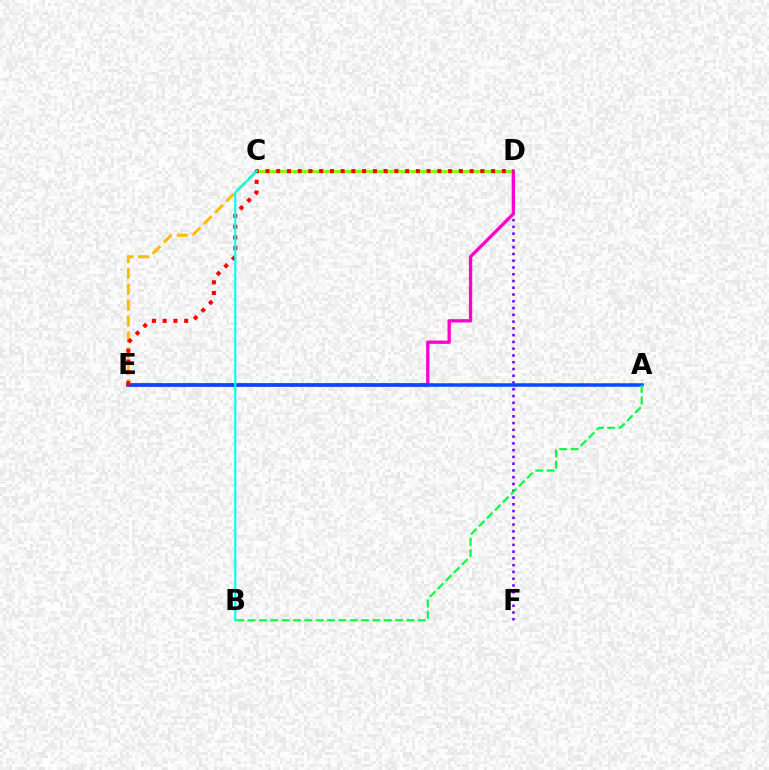{('D', 'F'): [{'color': '#7200ff', 'line_style': 'dotted', 'thickness': 1.84}], ('C', 'D'): [{'color': '#84ff00', 'line_style': 'solid', 'thickness': 2.11}], ('C', 'E'): [{'color': '#ffbd00', 'line_style': 'dashed', 'thickness': 2.16}], ('D', 'E'): [{'color': '#ff00cf', 'line_style': 'solid', 'thickness': 2.38}, {'color': '#ff0000', 'line_style': 'dotted', 'thickness': 2.92}], ('A', 'E'): [{'color': '#004bff', 'line_style': 'solid', 'thickness': 2.53}], ('A', 'B'): [{'color': '#00ff39', 'line_style': 'dashed', 'thickness': 1.54}], ('B', 'C'): [{'color': '#00fff6', 'line_style': 'solid', 'thickness': 1.52}]}